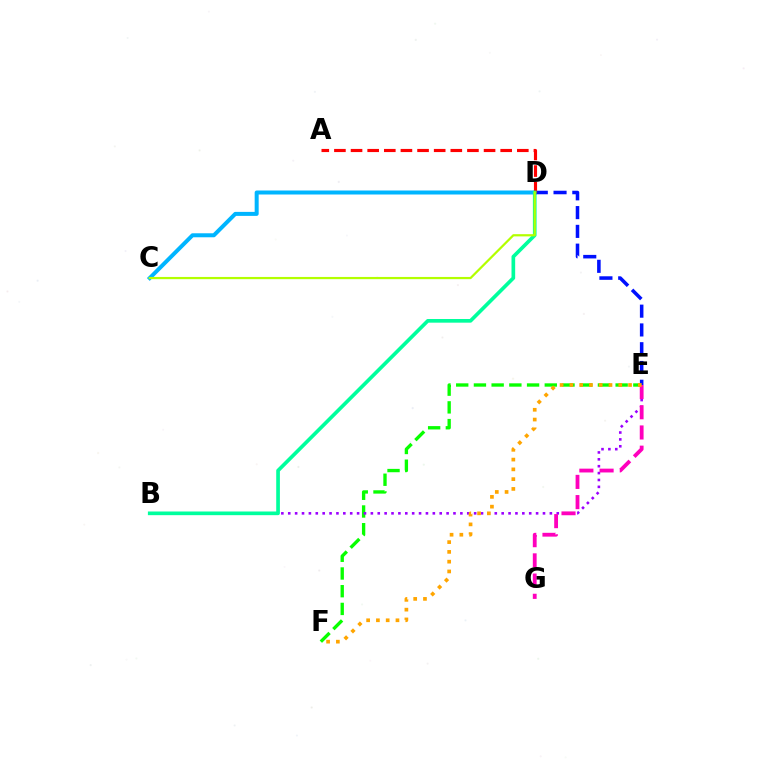{('E', 'F'): [{'color': '#08ff00', 'line_style': 'dashed', 'thickness': 2.41}, {'color': '#ffa500', 'line_style': 'dotted', 'thickness': 2.66}], ('B', 'E'): [{'color': '#9b00ff', 'line_style': 'dotted', 'thickness': 1.87}], ('C', 'D'): [{'color': '#00b5ff', 'line_style': 'solid', 'thickness': 2.88}, {'color': '#b3ff00', 'line_style': 'solid', 'thickness': 1.6}], ('D', 'E'): [{'color': '#0010ff', 'line_style': 'dashed', 'thickness': 2.55}], ('E', 'G'): [{'color': '#ff00bd', 'line_style': 'dashed', 'thickness': 2.75}], ('A', 'D'): [{'color': '#ff0000', 'line_style': 'dashed', 'thickness': 2.26}], ('B', 'D'): [{'color': '#00ff9d', 'line_style': 'solid', 'thickness': 2.64}]}